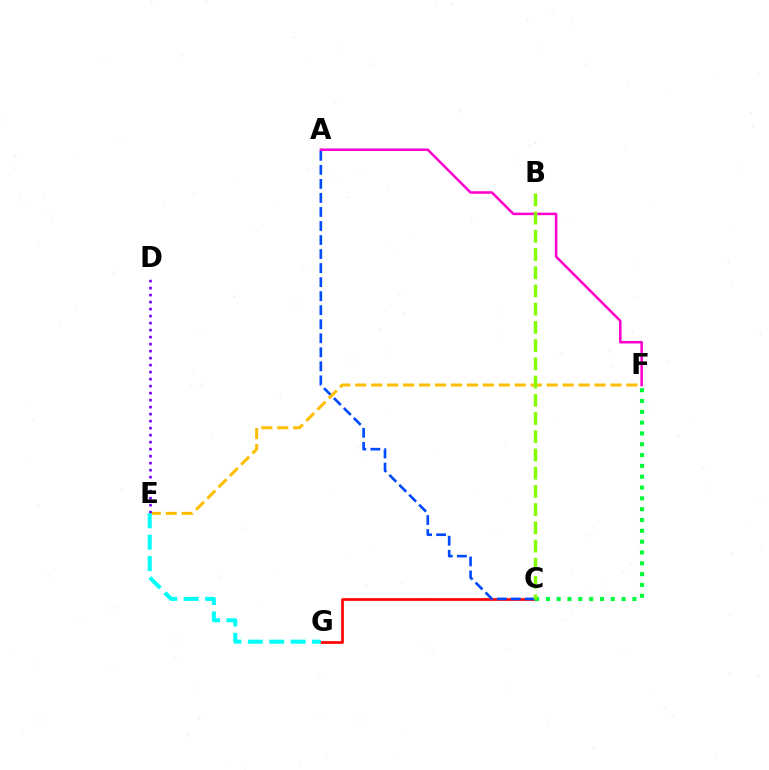{('A', 'F'): [{'color': '#ff00cf', 'line_style': 'solid', 'thickness': 1.82}], ('C', 'G'): [{'color': '#ff0000', 'line_style': 'solid', 'thickness': 1.93}], ('A', 'C'): [{'color': '#004bff', 'line_style': 'dashed', 'thickness': 1.91}], ('C', 'F'): [{'color': '#00ff39', 'line_style': 'dotted', 'thickness': 2.94}], ('E', 'F'): [{'color': '#ffbd00', 'line_style': 'dashed', 'thickness': 2.17}], ('D', 'E'): [{'color': '#7200ff', 'line_style': 'dotted', 'thickness': 1.9}], ('E', 'G'): [{'color': '#00fff6', 'line_style': 'dashed', 'thickness': 2.91}], ('B', 'C'): [{'color': '#84ff00', 'line_style': 'dashed', 'thickness': 2.48}]}